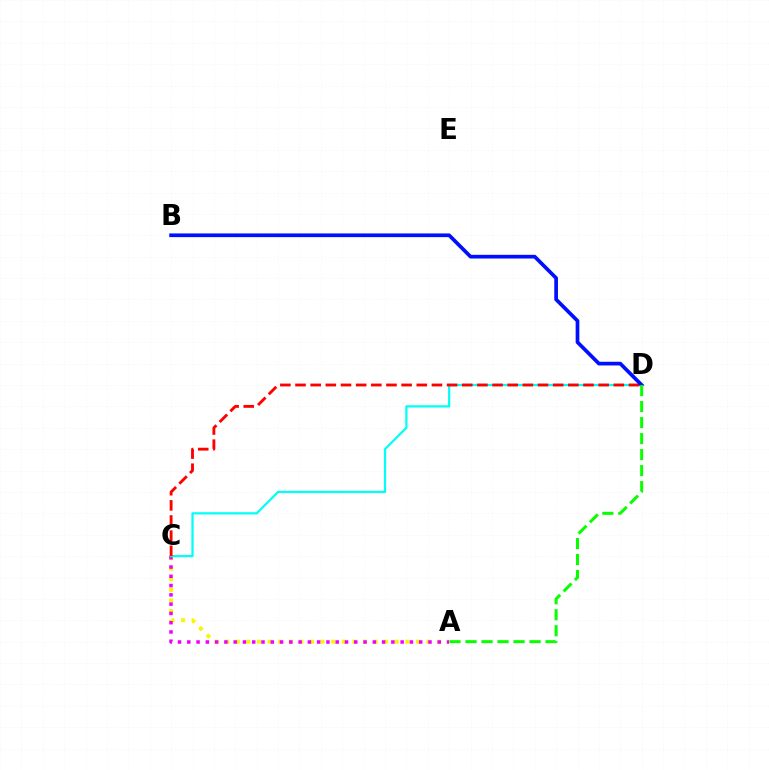{('A', 'C'): [{'color': '#fcf500', 'line_style': 'dotted', 'thickness': 2.88}, {'color': '#ee00ff', 'line_style': 'dotted', 'thickness': 2.52}], ('C', 'D'): [{'color': '#00fff6', 'line_style': 'solid', 'thickness': 1.61}, {'color': '#ff0000', 'line_style': 'dashed', 'thickness': 2.06}], ('B', 'D'): [{'color': '#0010ff', 'line_style': 'solid', 'thickness': 2.66}], ('A', 'D'): [{'color': '#08ff00', 'line_style': 'dashed', 'thickness': 2.17}]}